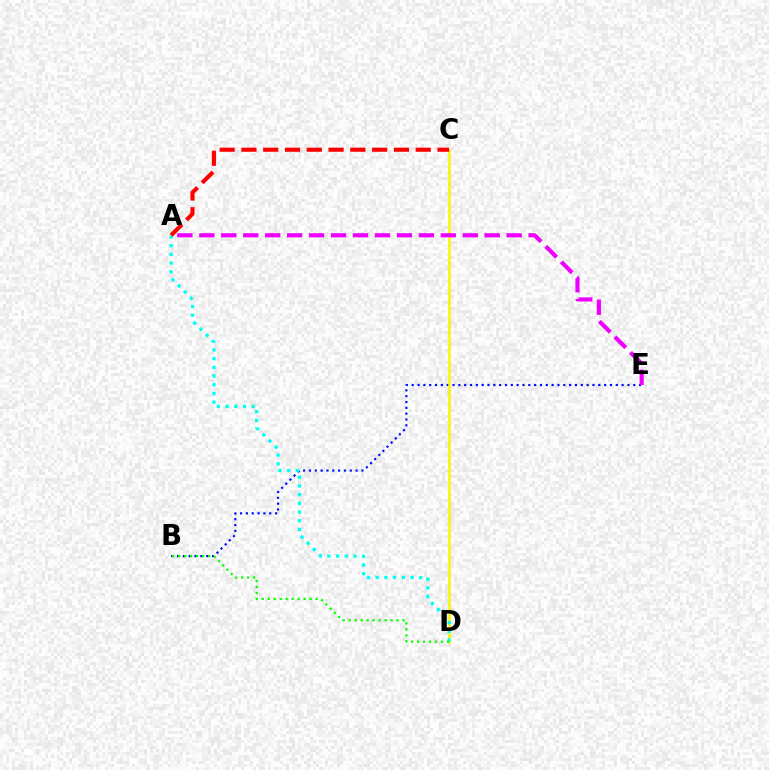{('B', 'E'): [{'color': '#0010ff', 'line_style': 'dotted', 'thickness': 1.58}], ('C', 'D'): [{'color': '#fcf500', 'line_style': 'solid', 'thickness': 1.82}], ('A', 'D'): [{'color': '#00fff6', 'line_style': 'dotted', 'thickness': 2.37}], ('A', 'C'): [{'color': '#ff0000', 'line_style': 'dashed', 'thickness': 2.96}], ('B', 'D'): [{'color': '#08ff00', 'line_style': 'dotted', 'thickness': 1.63}], ('A', 'E'): [{'color': '#ee00ff', 'line_style': 'dashed', 'thickness': 2.98}]}